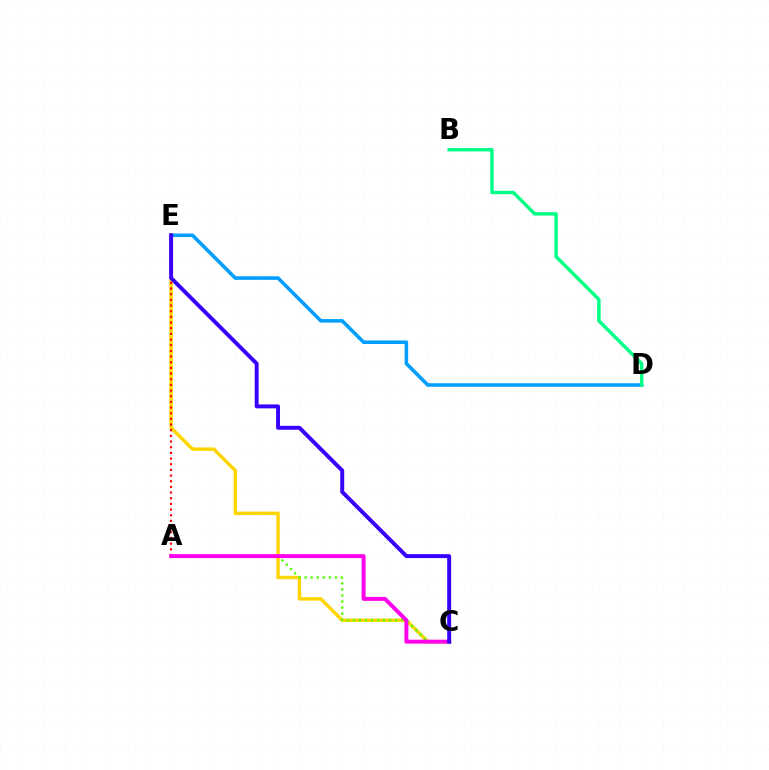{('D', 'E'): [{'color': '#009eff', 'line_style': 'solid', 'thickness': 2.55}], ('C', 'E'): [{'color': '#ffd500', 'line_style': 'solid', 'thickness': 2.49}, {'color': '#3700ff', 'line_style': 'solid', 'thickness': 2.83}], ('A', 'C'): [{'color': '#4fff00', 'line_style': 'dotted', 'thickness': 1.65}, {'color': '#ff00ed', 'line_style': 'solid', 'thickness': 2.84}], ('B', 'D'): [{'color': '#00ff86', 'line_style': 'solid', 'thickness': 2.48}], ('A', 'E'): [{'color': '#ff0000', 'line_style': 'dotted', 'thickness': 1.54}]}